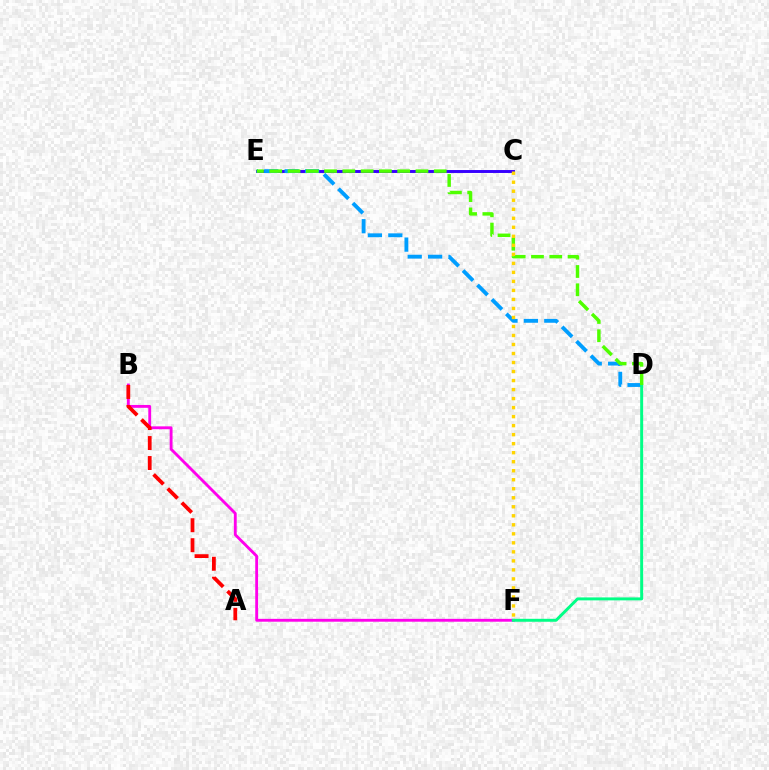{('B', 'F'): [{'color': '#ff00ed', 'line_style': 'solid', 'thickness': 2.05}], ('C', 'E'): [{'color': '#3700ff', 'line_style': 'solid', 'thickness': 2.11}], ('D', 'E'): [{'color': '#009eff', 'line_style': 'dashed', 'thickness': 2.77}, {'color': '#4fff00', 'line_style': 'dashed', 'thickness': 2.48}], ('D', 'F'): [{'color': '#00ff86', 'line_style': 'solid', 'thickness': 2.13}], ('A', 'B'): [{'color': '#ff0000', 'line_style': 'dashed', 'thickness': 2.71}], ('C', 'F'): [{'color': '#ffd500', 'line_style': 'dotted', 'thickness': 2.45}]}